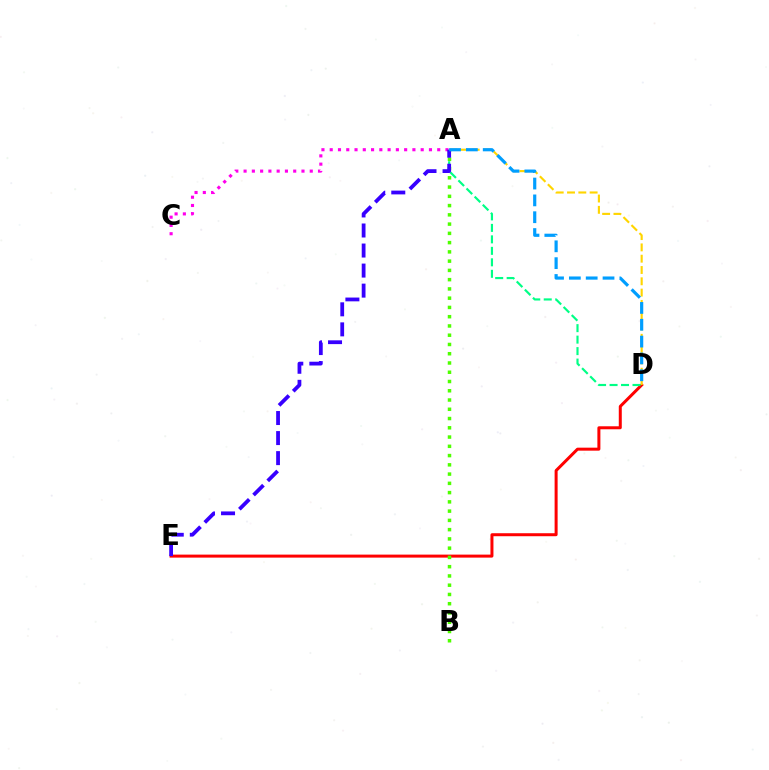{('D', 'E'): [{'color': '#ff0000', 'line_style': 'solid', 'thickness': 2.16}], ('A', 'C'): [{'color': '#ff00ed', 'line_style': 'dotted', 'thickness': 2.25}], ('A', 'D'): [{'color': '#ffd500', 'line_style': 'dashed', 'thickness': 1.54}, {'color': '#00ff86', 'line_style': 'dashed', 'thickness': 1.56}, {'color': '#009eff', 'line_style': 'dashed', 'thickness': 2.29}], ('A', 'B'): [{'color': '#4fff00', 'line_style': 'dotted', 'thickness': 2.52}], ('A', 'E'): [{'color': '#3700ff', 'line_style': 'dashed', 'thickness': 2.72}]}